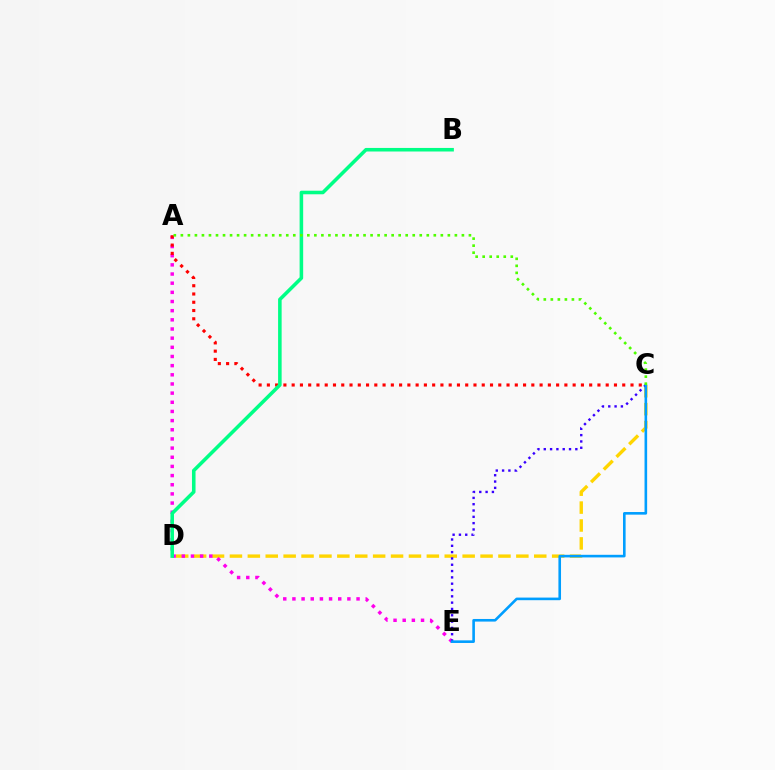{('C', 'D'): [{'color': '#ffd500', 'line_style': 'dashed', 'thickness': 2.43}], ('A', 'E'): [{'color': '#ff00ed', 'line_style': 'dotted', 'thickness': 2.49}], ('A', 'C'): [{'color': '#ff0000', 'line_style': 'dotted', 'thickness': 2.25}, {'color': '#4fff00', 'line_style': 'dotted', 'thickness': 1.91}], ('B', 'D'): [{'color': '#00ff86', 'line_style': 'solid', 'thickness': 2.56}], ('C', 'E'): [{'color': '#3700ff', 'line_style': 'dotted', 'thickness': 1.72}, {'color': '#009eff', 'line_style': 'solid', 'thickness': 1.88}]}